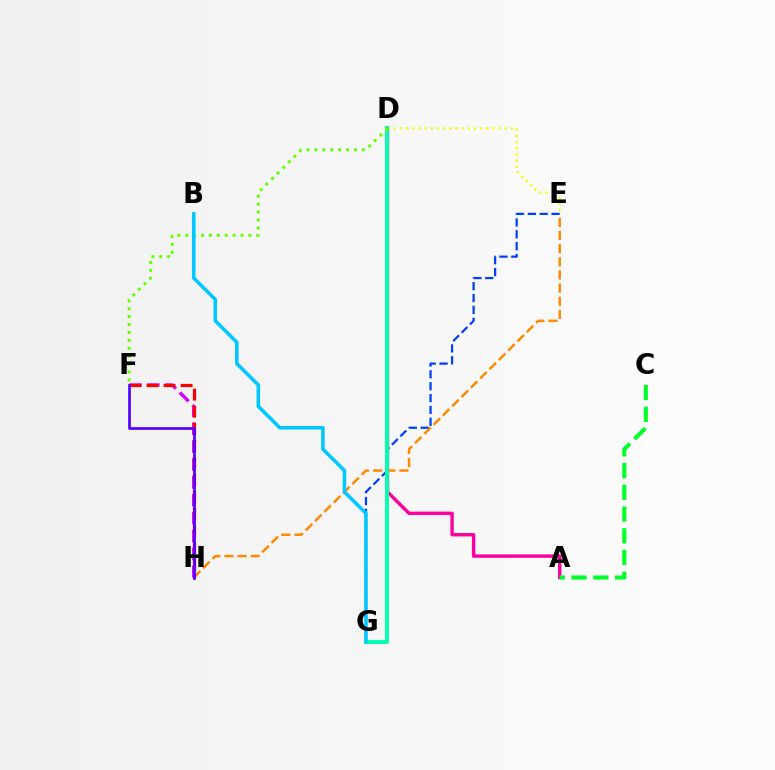{('E', 'G'): [{'color': '#003fff', 'line_style': 'dashed', 'thickness': 1.61}], ('D', 'E'): [{'color': '#eeff00', 'line_style': 'dotted', 'thickness': 1.67}], ('A', 'D'): [{'color': '#ff00a0', 'line_style': 'solid', 'thickness': 2.45}], ('E', 'H'): [{'color': '#ff8800', 'line_style': 'dashed', 'thickness': 1.79}], ('D', 'G'): [{'color': '#00ffaf', 'line_style': 'solid', 'thickness': 2.81}], ('A', 'C'): [{'color': '#00ff27', 'line_style': 'dashed', 'thickness': 2.95}], ('F', 'H'): [{'color': '#d600ff', 'line_style': 'dashed', 'thickness': 2.43}, {'color': '#ff0000', 'line_style': 'dashed', 'thickness': 2.32}, {'color': '#4f00ff', 'line_style': 'solid', 'thickness': 1.93}], ('D', 'F'): [{'color': '#66ff00', 'line_style': 'dotted', 'thickness': 2.15}], ('B', 'G'): [{'color': '#00c7ff', 'line_style': 'solid', 'thickness': 2.55}]}